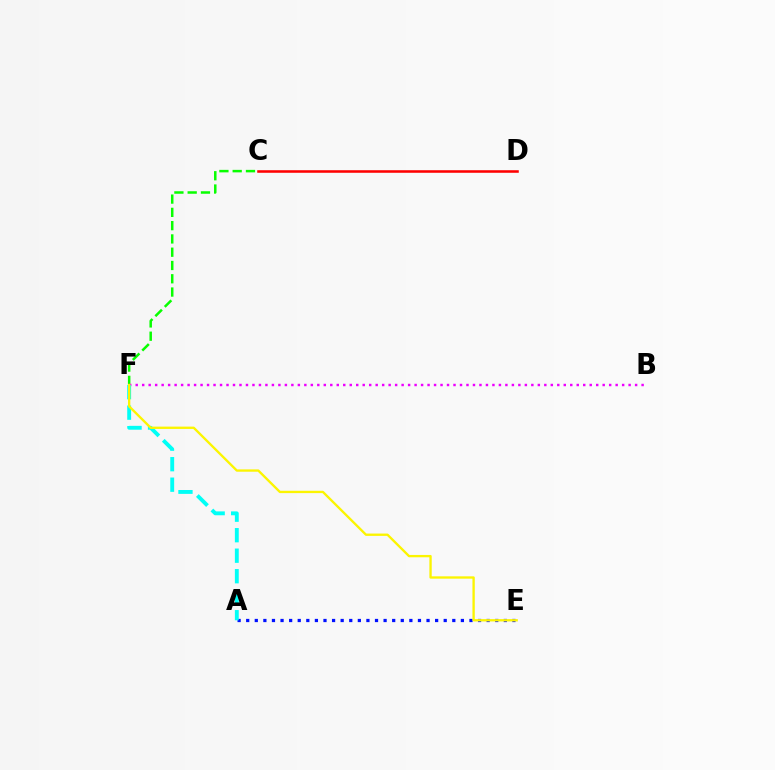{('A', 'E'): [{'color': '#0010ff', 'line_style': 'dotted', 'thickness': 2.33}], ('C', 'D'): [{'color': '#ff0000', 'line_style': 'solid', 'thickness': 1.84}], ('C', 'F'): [{'color': '#08ff00', 'line_style': 'dashed', 'thickness': 1.8}], ('B', 'F'): [{'color': '#ee00ff', 'line_style': 'dotted', 'thickness': 1.76}], ('A', 'F'): [{'color': '#00fff6', 'line_style': 'dashed', 'thickness': 2.79}], ('E', 'F'): [{'color': '#fcf500', 'line_style': 'solid', 'thickness': 1.68}]}